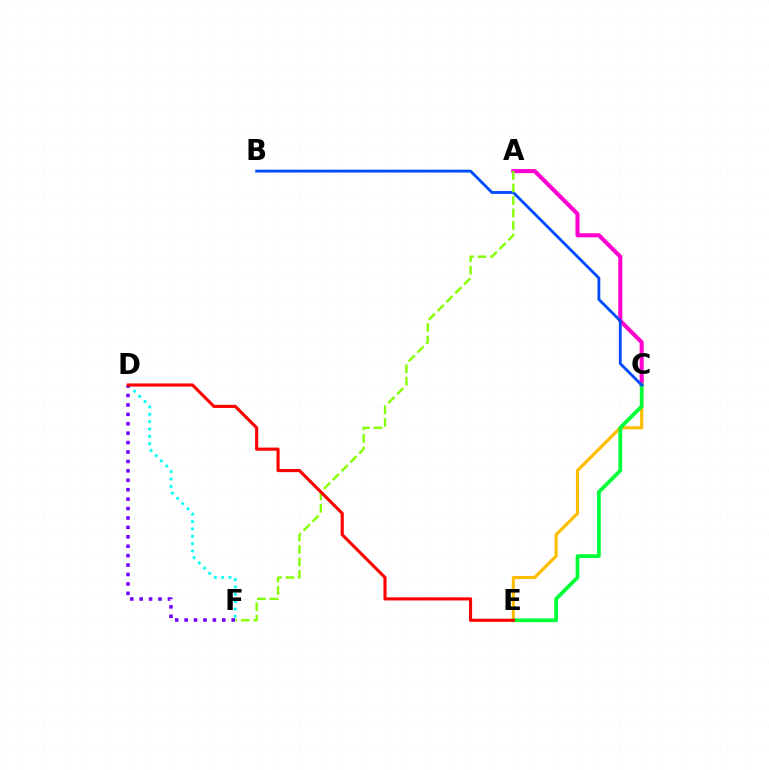{('A', 'C'): [{'color': '#ff00cf', 'line_style': 'solid', 'thickness': 2.91}], ('C', 'E'): [{'color': '#ffbd00', 'line_style': 'solid', 'thickness': 2.25}, {'color': '#00ff39', 'line_style': 'solid', 'thickness': 2.7}], ('B', 'C'): [{'color': '#004bff', 'line_style': 'solid', 'thickness': 2.04}], ('D', 'F'): [{'color': '#00fff6', 'line_style': 'dotted', 'thickness': 2.0}, {'color': '#7200ff', 'line_style': 'dotted', 'thickness': 2.56}], ('A', 'F'): [{'color': '#84ff00', 'line_style': 'dashed', 'thickness': 1.7}], ('D', 'E'): [{'color': '#ff0000', 'line_style': 'solid', 'thickness': 2.25}]}